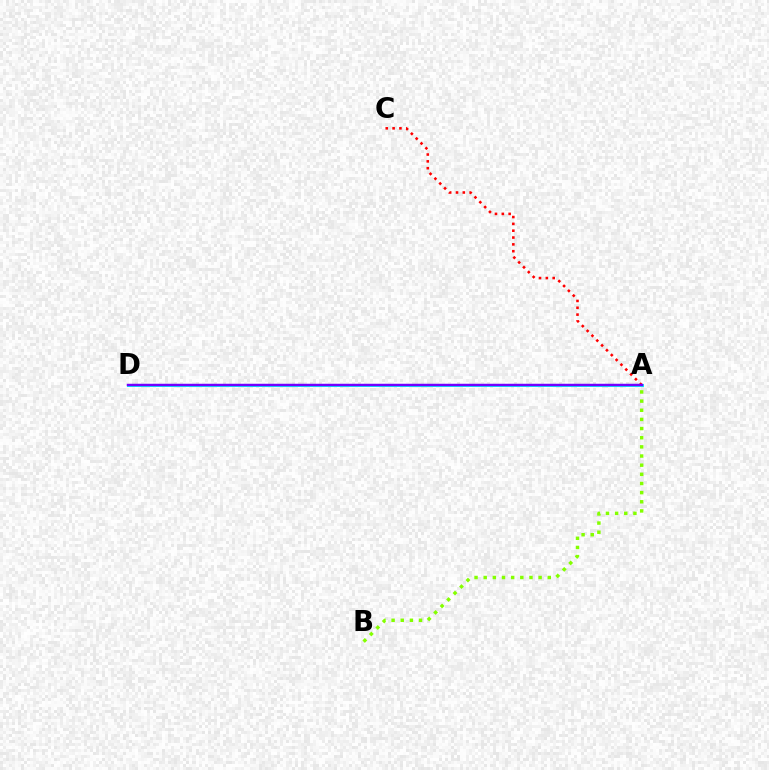{('A', 'D'): [{'color': '#00fff6', 'line_style': 'solid', 'thickness': 2.15}, {'color': '#7200ff', 'line_style': 'solid', 'thickness': 1.78}], ('A', 'B'): [{'color': '#84ff00', 'line_style': 'dotted', 'thickness': 2.49}], ('A', 'C'): [{'color': '#ff0000', 'line_style': 'dotted', 'thickness': 1.86}]}